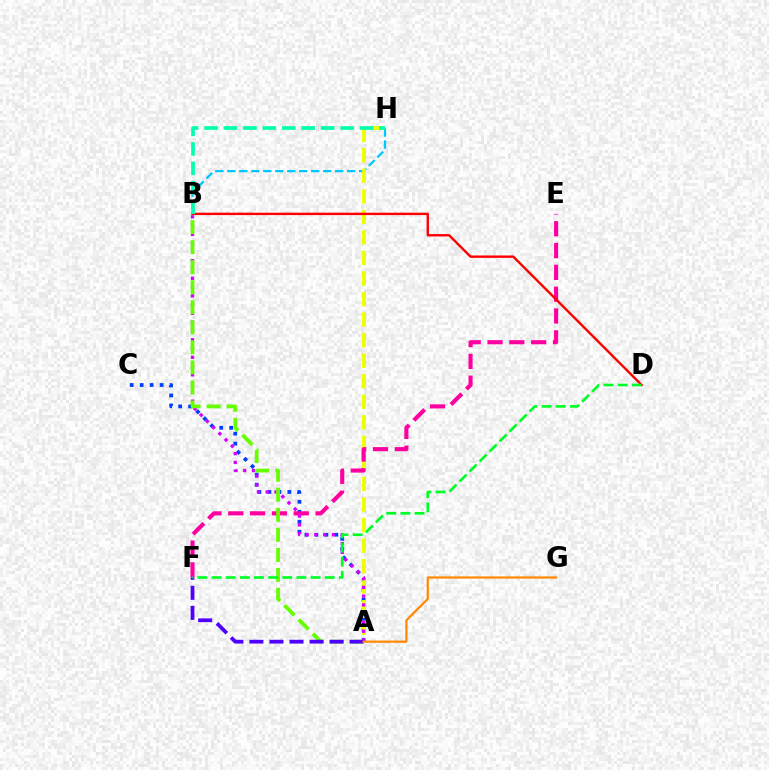{('A', 'C'): [{'color': '#003fff', 'line_style': 'dotted', 'thickness': 2.71}], ('B', 'H'): [{'color': '#00c7ff', 'line_style': 'dashed', 'thickness': 1.63}, {'color': '#00ffaf', 'line_style': 'dashed', 'thickness': 2.64}], ('A', 'H'): [{'color': '#eeff00', 'line_style': 'dashed', 'thickness': 2.79}], ('E', 'F'): [{'color': '#ff00a0', 'line_style': 'dashed', 'thickness': 2.96}], ('B', 'D'): [{'color': '#ff0000', 'line_style': 'solid', 'thickness': 1.72}], ('A', 'B'): [{'color': '#d600ff', 'line_style': 'dotted', 'thickness': 2.38}, {'color': '#66ff00', 'line_style': 'dashed', 'thickness': 2.72}], ('A', 'F'): [{'color': '#4f00ff', 'line_style': 'dashed', 'thickness': 2.72}], ('A', 'G'): [{'color': '#ff8800', 'line_style': 'solid', 'thickness': 1.58}], ('D', 'F'): [{'color': '#00ff27', 'line_style': 'dashed', 'thickness': 1.92}]}